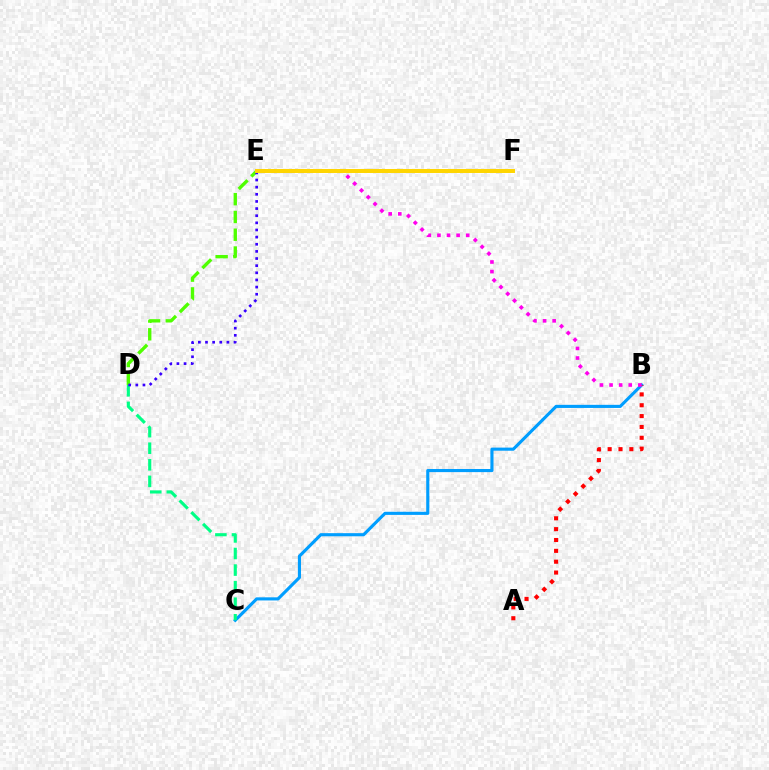{('B', 'C'): [{'color': '#009eff', 'line_style': 'solid', 'thickness': 2.25}], ('A', 'B'): [{'color': '#ff0000', 'line_style': 'dotted', 'thickness': 2.95}], ('C', 'D'): [{'color': '#00ff86', 'line_style': 'dashed', 'thickness': 2.25}], ('D', 'E'): [{'color': '#4fff00', 'line_style': 'dashed', 'thickness': 2.42}, {'color': '#3700ff', 'line_style': 'dotted', 'thickness': 1.94}], ('B', 'E'): [{'color': '#ff00ed', 'line_style': 'dotted', 'thickness': 2.61}], ('E', 'F'): [{'color': '#ffd500', 'line_style': 'solid', 'thickness': 2.86}]}